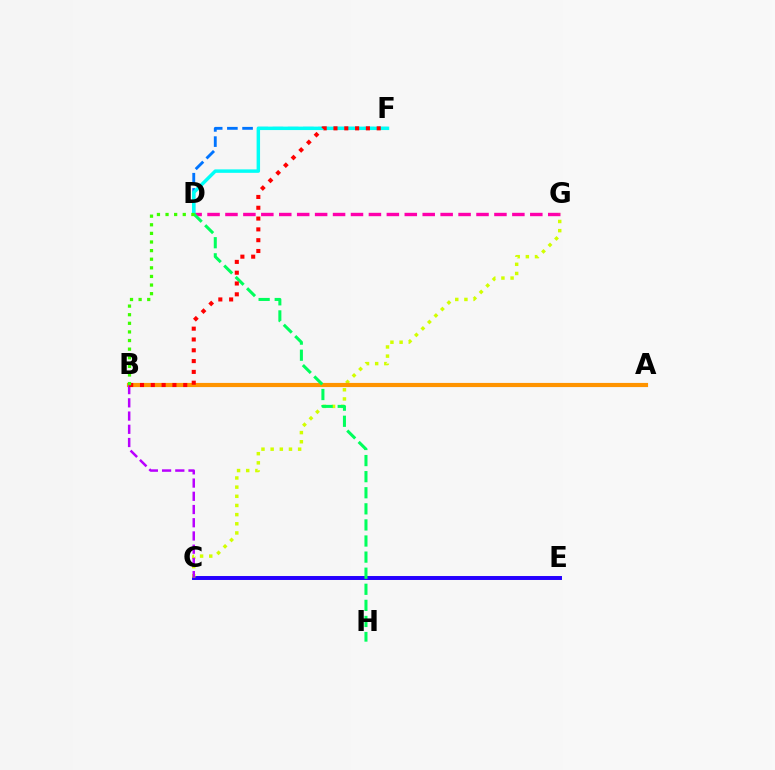{('D', 'G'): [{'color': '#ff00ac', 'line_style': 'dashed', 'thickness': 2.44}], ('D', 'F'): [{'color': '#0074ff', 'line_style': 'dashed', 'thickness': 2.06}, {'color': '#00fff6', 'line_style': 'solid', 'thickness': 2.48}], ('C', 'E'): [{'color': '#2500ff', 'line_style': 'solid', 'thickness': 2.85}], ('C', 'G'): [{'color': '#d1ff00', 'line_style': 'dotted', 'thickness': 2.49}], ('A', 'B'): [{'color': '#ff9400', 'line_style': 'solid', 'thickness': 2.99}], ('B', 'C'): [{'color': '#b900ff', 'line_style': 'dashed', 'thickness': 1.8}], ('D', 'H'): [{'color': '#00ff5c', 'line_style': 'dashed', 'thickness': 2.19}], ('B', 'F'): [{'color': '#ff0000', 'line_style': 'dotted', 'thickness': 2.94}], ('B', 'D'): [{'color': '#3dff00', 'line_style': 'dotted', 'thickness': 2.34}]}